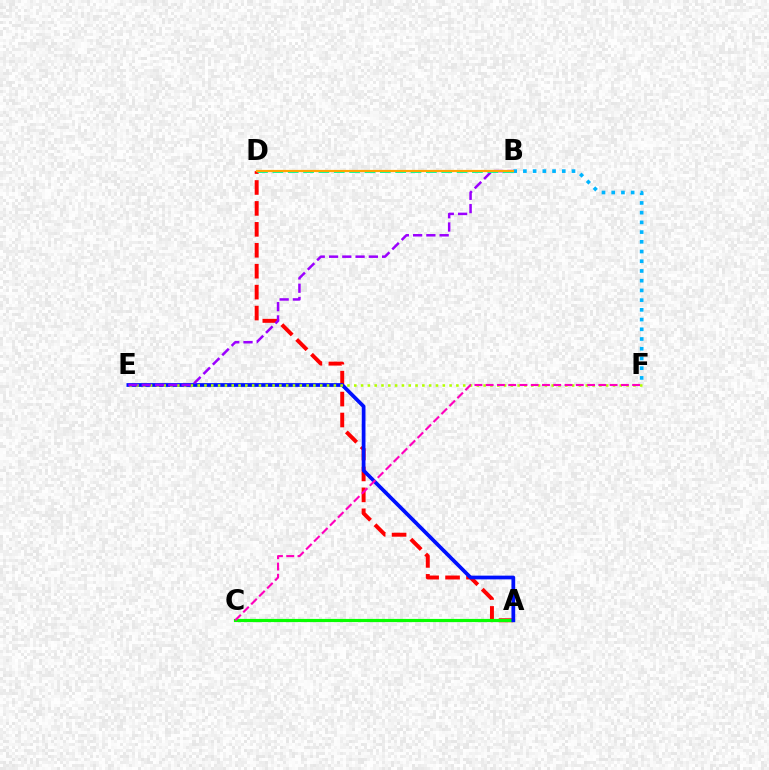{('A', 'D'): [{'color': '#ff0000', 'line_style': 'dashed', 'thickness': 2.84}], ('A', 'C'): [{'color': '#08ff00', 'line_style': 'solid', 'thickness': 2.28}], ('A', 'E'): [{'color': '#0010ff', 'line_style': 'solid', 'thickness': 2.69}], ('E', 'F'): [{'color': '#b3ff00', 'line_style': 'dotted', 'thickness': 1.85}], ('B', 'F'): [{'color': '#00b5ff', 'line_style': 'dotted', 'thickness': 2.64}], ('B', 'E'): [{'color': '#9b00ff', 'line_style': 'dashed', 'thickness': 1.8}], ('C', 'F'): [{'color': '#ff00bd', 'line_style': 'dashed', 'thickness': 1.53}], ('B', 'D'): [{'color': '#00ff9d', 'line_style': 'dashed', 'thickness': 2.09}, {'color': '#ffa500', 'line_style': 'solid', 'thickness': 1.58}]}